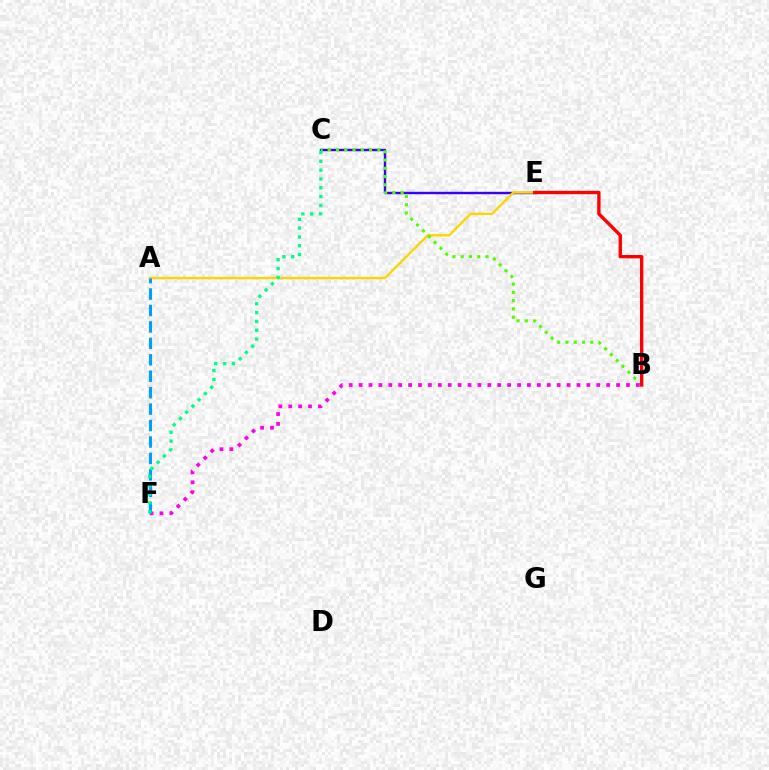{('C', 'E'): [{'color': '#3700ff', 'line_style': 'solid', 'thickness': 1.73}], ('A', 'E'): [{'color': '#ffd500', 'line_style': 'solid', 'thickness': 1.7}], ('B', 'C'): [{'color': '#4fff00', 'line_style': 'dotted', 'thickness': 2.24}], ('B', 'E'): [{'color': '#ff0000', 'line_style': 'solid', 'thickness': 2.4}], ('B', 'F'): [{'color': '#ff00ed', 'line_style': 'dotted', 'thickness': 2.69}], ('A', 'F'): [{'color': '#009eff', 'line_style': 'dashed', 'thickness': 2.23}], ('C', 'F'): [{'color': '#00ff86', 'line_style': 'dotted', 'thickness': 2.4}]}